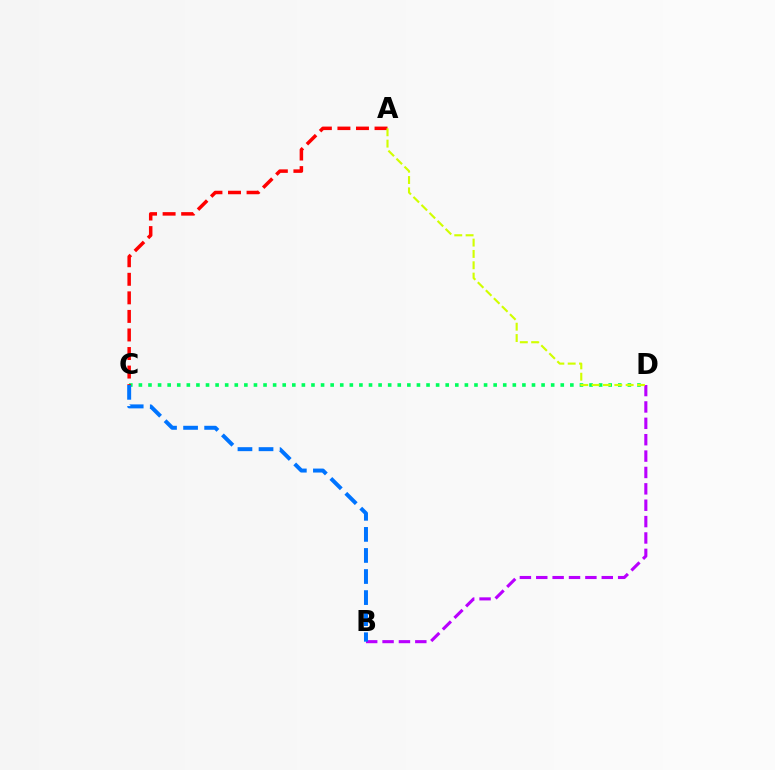{('C', 'D'): [{'color': '#00ff5c', 'line_style': 'dotted', 'thickness': 2.61}], ('A', 'C'): [{'color': '#ff0000', 'line_style': 'dashed', 'thickness': 2.52}], ('B', 'D'): [{'color': '#b900ff', 'line_style': 'dashed', 'thickness': 2.22}], ('A', 'D'): [{'color': '#d1ff00', 'line_style': 'dashed', 'thickness': 1.54}], ('B', 'C'): [{'color': '#0074ff', 'line_style': 'dashed', 'thickness': 2.86}]}